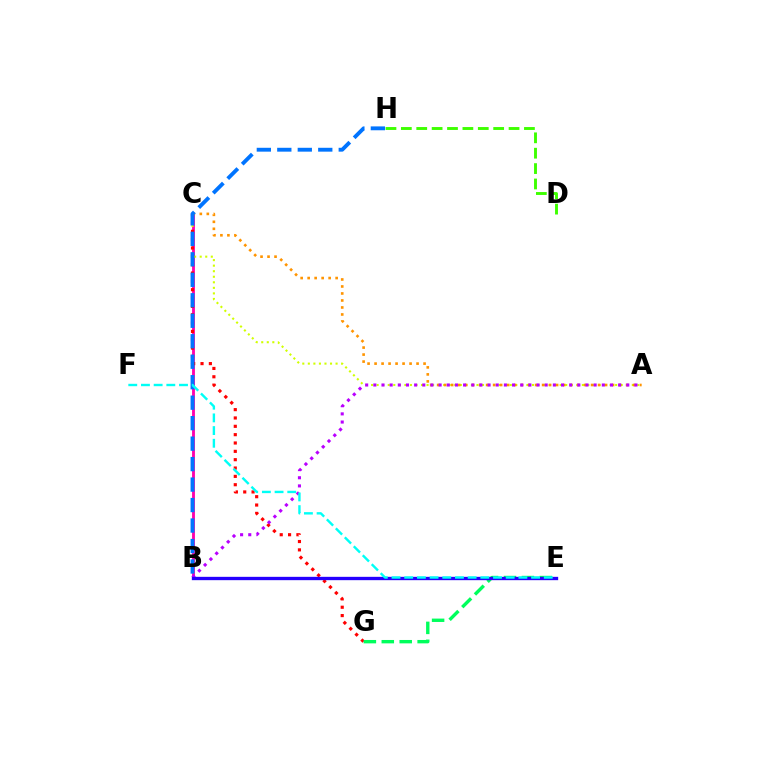{('B', 'C'): [{'color': '#ff00ac', 'line_style': 'solid', 'thickness': 2.05}], ('A', 'C'): [{'color': '#d1ff00', 'line_style': 'dotted', 'thickness': 1.51}, {'color': '#ff9400', 'line_style': 'dotted', 'thickness': 1.9}], ('C', 'G'): [{'color': '#ff0000', 'line_style': 'dotted', 'thickness': 2.27}], ('A', 'B'): [{'color': '#b900ff', 'line_style': 'dotted', 'thickness': 2.22}], ('E', 'G'): [{'color': '#00ff5c', 'line_style': 'dashed', 'thickness': 2.43}], ('D', 'H'): [{'color': '#3dff00', 'line_style': 'dashed', 'thickness': 2.09}], ('B', 'E'): [{'color': '#2500ff', 'line_style': 'solid', 'thickness': 2.4}], ('B', 'H'): [{'color': '#0074ff', 'line_style': 'dashed', 'thickness': 2.78}], ('E', 'F'): [{'color': '#00fff6', 'line_style': 'dashed', 'thickness': 1.72}]}